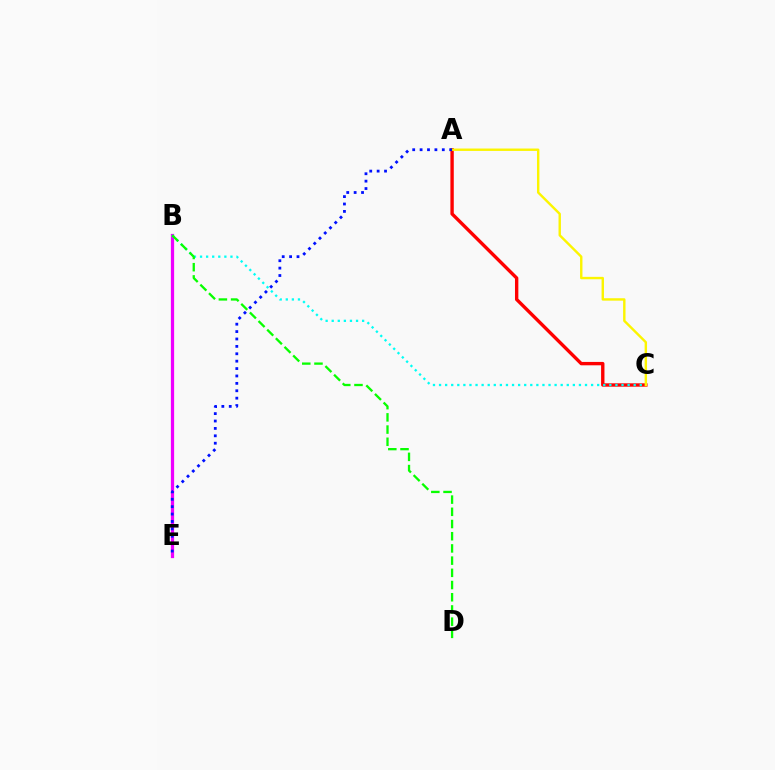{('A', 'C'): [{'color': '#ff0000', 'line_style': 'solid', 'thickness': 2.43}, {'color': '#fcf500', 'line_style': 'solid', 'thickness': 1.73}], ('B', 'E'): [{'color': '#ee00ff', 'line_style': 'solid', 'thickness': 2.33}], ('B', 'C'): [{'color': '#00fff6', 'line_style': 'dotted', 'thickness': 1.65}], ('B', 'D'): [{'color': '#08ff00', 'line_style': 'dashed', 'thickness': 1.66}], ('A', 'E'): [{'color': '#0010ff', 'line_style': 'dotted', 'thickness': 2.01}]}